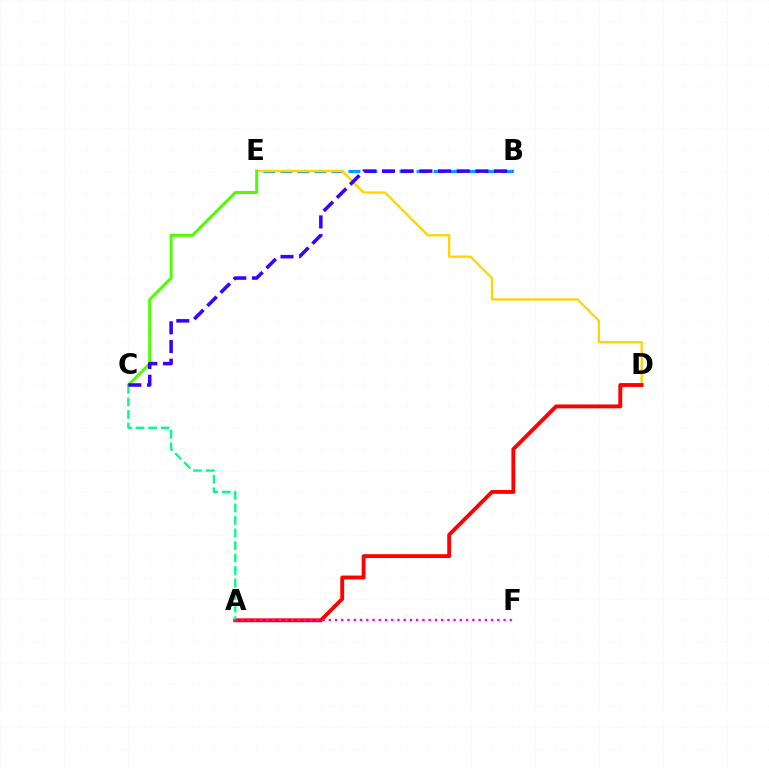{('B', 'E'): [{'color': '#009eff', 'line_style': 'dashed', 'thickness': 2.31}], ('D', 'E'): [{'color': '#ffd500', 'line_style': 'solid', 'thickness': 1.66}], ('A', 'D'): [{'color': '#ff0000', 'line_style': 'solid', 'thickness': 2.79}], ('A', 'C'): [{'color': '#00ff86', 'line_style': 'dashed', 'thickness': 1.7}], ('C', 'E'): [{'color': '#4fff00', 'line_style': 'solid', 'thickness': 2.16}], ('B', 'C'): [{'color': '#3700ff', 'line_style': 'dashed', 'thickness': 2.54}], ('A', 'F'): [{'color': '#ff00ed', 'line_style': 'dotted', 'thickness': 1.7}]}